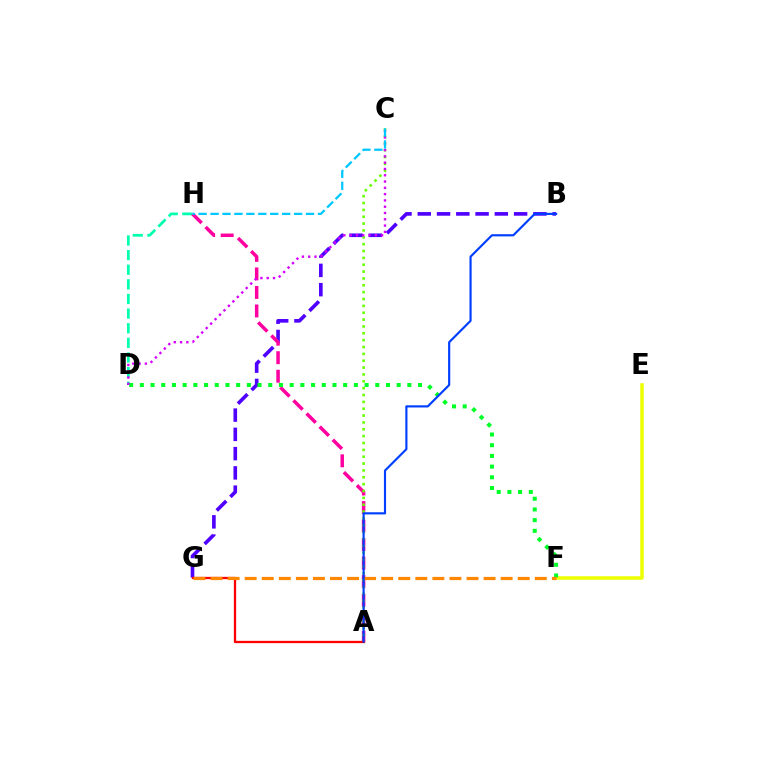{('E', 'F'): [{'color': '#eeff00', 'line_style': 'solid', 'thickness': 2.55}], ('D', 'H'): [{'color': '#00ffaf', 'line_style': 'dashed', 'thickness': 1.99}], ('B', 'G'): [{'color': '#4f00ff', 'line_style': 'dashed', 'thickness': 2.62}], ('A', 'H'): [{'color': '#ff00a0', 'line_style': 'dashed', 'thickness': 2.52}], ('D', 'F'): [{'color': '#00ff27', 'line_style': 'dotted', 'thickness': 2.91}], ('A', 'C'): [{'color': '#66ff00', 'line_style': 'dotted', 'thickness': 1.86}], ('A', 'G'): [{'color': '#ff0000', 'line_style': 'solid', 'thickness': 1.65}], ('F', 'G'): [{'color': '#ff8800', 'line_style': 'dashed', 'thickness': 2.32}], ('C', 'D'): [{'color': '#d600ff', 'line_style': 'dotted', 'thickness': 1.71}], ('C', 'H'): [{'color': '#00c7ff', 'line_style': 'dashed', 'thickness': 1.62}], ('A', 'B'): [{'color': '#003fff', 'line_style': 'solid', 'thickness': 1.56}]}